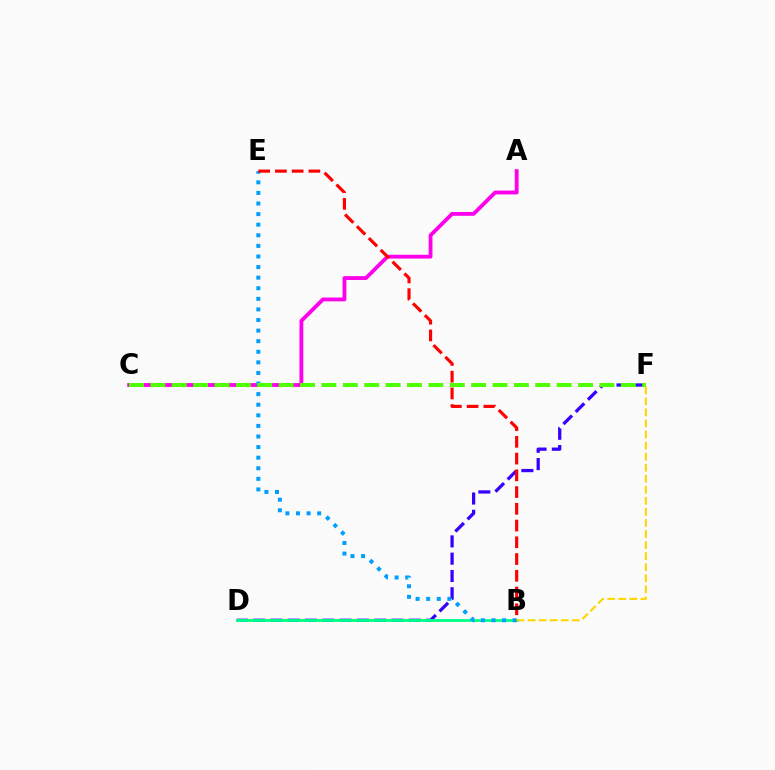{('D', 'F'): [{'color': '#3700ff', 'line_style': 'dashed', 'thickness': 2.35}], ('A', 'C'): [{'color': '#ff00ed', 'line_style': 'solid', 'thickness': 2.76}], ('B', 'D'): [{'color': '#00ff86', 'line_style': 'solid', 'thickness': 2.04}], ('B', 'E'): [{'color': '#009eff', 'line_style': 'dotted', 'thickness': 2.88}, {'color': '#ff0000', 'line_style': 'dashed', 'thickness': 2.27}], ('C', 'F'): [{'color': '#4fff00', 'line_style': 'dashed', 'thickness': 2.91}], ('B', 'F'): [{'color': '#ffd500', 'line_style': 'dashed', 'thickness': 1.5}]}